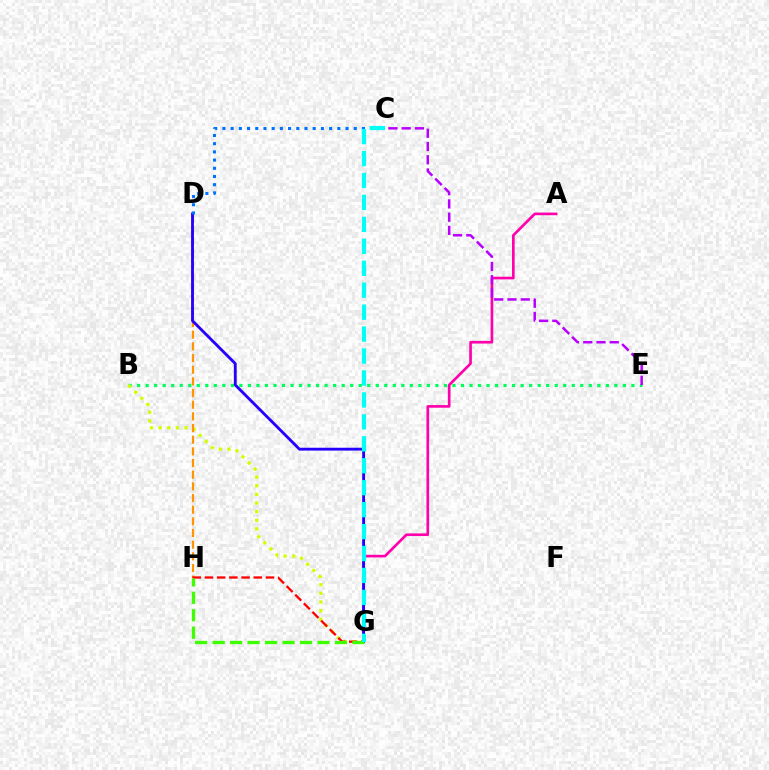{('A', 'G'): [{'color': '#ff00ac', 'line_style': 'solid', 'thickness': 1.91}], ('B', 'E'): [{'color': '#00ff5c', 'line_style': 'dotted', 'thickness': 2.32}], ('C', 'E'): [{'color': '#b900ff', 'line_style': 'dashed', 'thickness': 1.8}], ('B', 'G'): [{'color': '#d1ff00', 'line_style': 'dotted', 'thickness': 2.34}], ('D', 'H'): [{'color': '#ff9400', 'line_style': 'dashed', 'thickness': 1.58}], ('D', 'G'): [{'color': '#2500ff', 'line_style': 'solid', 'thickness': 2.05}], ('G', 'H'): [{'color': '#ff0000', 'line_style': 'dashed', 'thickness': 1.66}, {'color': '#3dff00', 'line_style': 'dashed', 'thickness': 2.37}], ('C', 'D'): [{'color': '#0074ff', 'line_style': 'dotted', 'thickness': 2.23}], ('C', 'G'): [{'color': '#00fff6', 'line_style': 'dashed', 'thickness': 2.98}]}